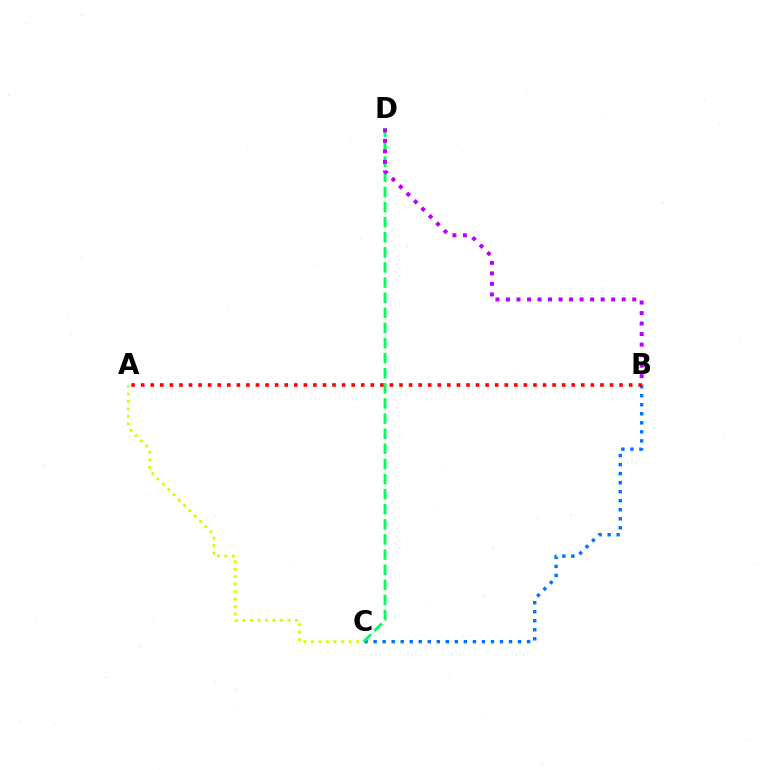{('B', 'C'): [{'color': '#0074ff', 'line_style': 'dotted', 'thickness': 2.45}], ('A', 'C'): [{'color': '#d1ff00', 'line_style': 'dotted', 'thickness': 2.03}], ('C', 'D'): [{'color': '#00ff5c', 'line_style': 'dashed', 'thickness': 2.05}], ('B', 'D'): [{'color': '#b900ff', 'line_style': 'dotted', 'thickness': 2.86}], ('A', 'B'): [{'color': '#ff0000', 'line_style': 'dotted', 'thickness': 2.6}]}